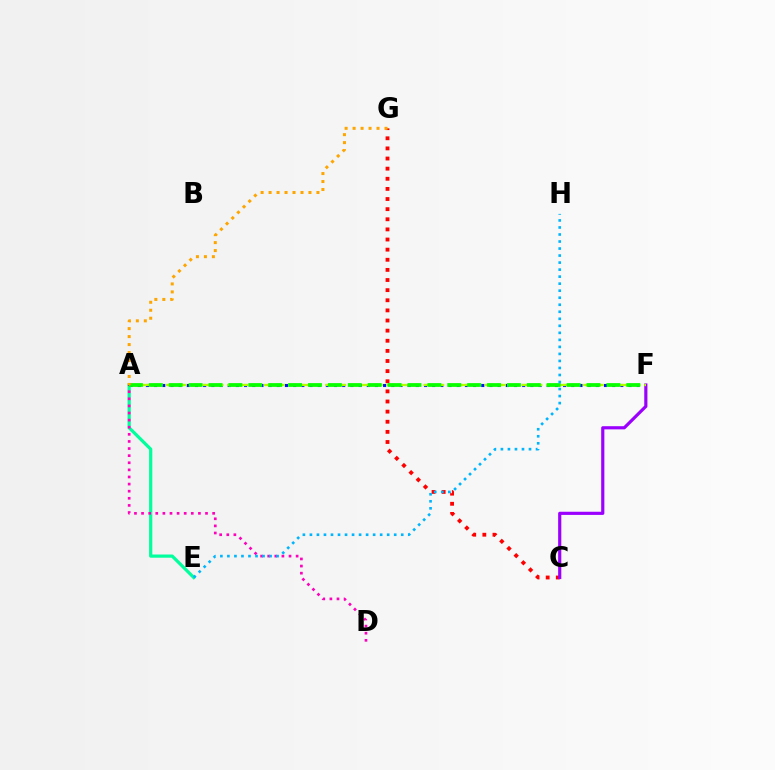{('A', 'F'): [{'color': '#0010ff', 'line_style': 'dotted', 'thickness': 2.22}, {'color': '#b3ff00', 'line_style': 'dashed', 'thickness': 1.67}, {'color': '#08ff00', 'line_style': 'dashed', 'thickness': 2.7}], ('A', 'E'): [{'color': '#00ff9d', 'line_style': 'solid', 'thickness': 2.31}], ('C', 'G'): [{'color': '#ff0000', 'line_style': 'dotted', 'thickness': 2.75}], ('C', 'F'): [{'color': '#9b00ff', 'line_style': 'solid', 'thickness': 2.28}], ('A', 'D'): [{'color': '#ff00bd', 'line_style': 'dotted', 'thickness': 1.93}], ('A', 'G'): [{'color': '#ffa500', 'line_style': 'dotted', 'thickness': 2.17}], ('E', 'H'): [{'color': '#00b5ff', 'line_style': 'dotted', 'thickness': 1.91}]}